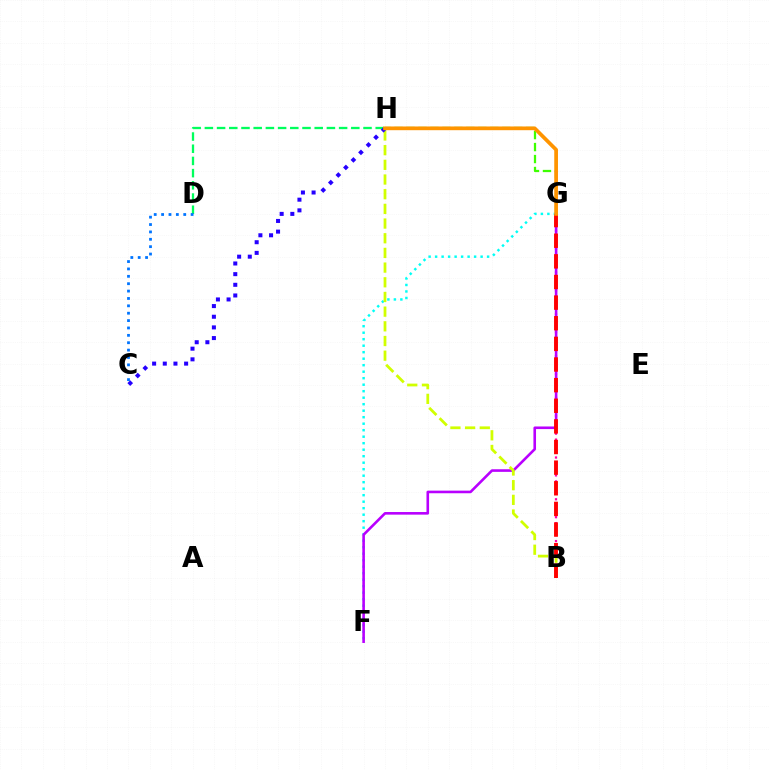{('B', 'G'): [{'color': '#ff00ac', 'line_style': 'dotted', 'thickness': 1.62}, {'color': '#ff0000', 'line_style': 'dashed', 'thickness': 2.8}], ('G', 'H'): [{'color': '#3dff00', 'line_style': 'dashed', 'thickness': 1.63}, {'color': '#ff9400', 'line_style': 'solid', 'thickness': 2.68}], ('F', 'G'): [{'color': '#00fff6', 'line_style': 'dotted', 'thickness': 1.77}, {'color': '#b900ff', 'line_style': 'solid', 'thickness': 1.88}], ('D', 'H'): [{'color': '#00ff5c', 'line_style': 'dashed', 'thickness': 1.66}], ('B', 'H'): [{'color': '#d1ff00', 'line_style': 'dashed', 'thickness': 1.99}], ('C', 'H'): [{'color': '#2500ff', 'line_style': 'dotted', 'thickness': 2.9}], ('C', 'D'): [{'color': '#0074ff', 'line_style': 'dotted', 'thickness': 2.0}]}